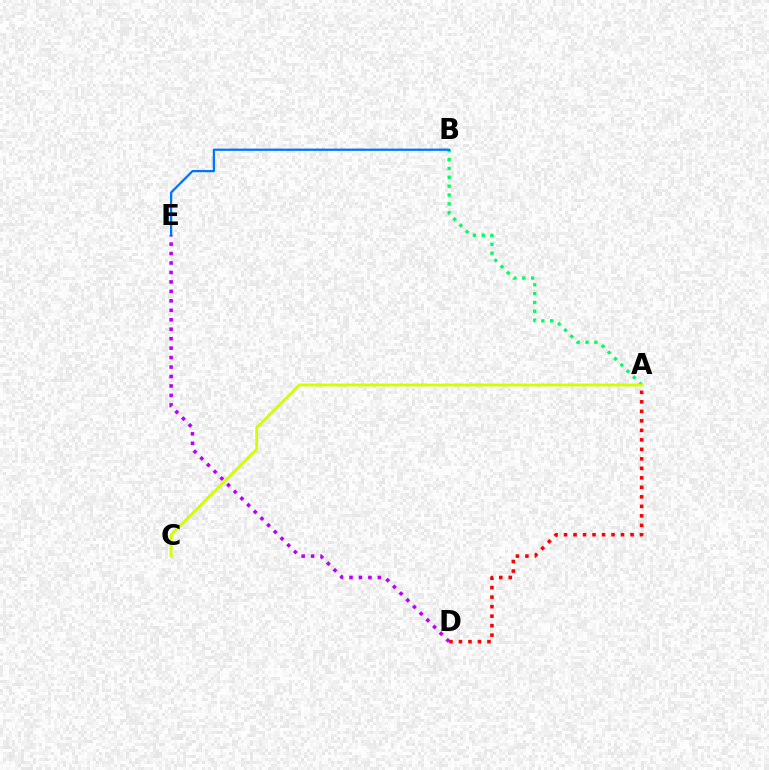{('A', 'B'): [{'color': '#00ff5c', 'line_style': 'dotted', 'thickness': 2.4}], ('B', 'E'): [{'color': '#0074ff', 'line_style': 'solid', 'thickness': 1.63}], ('A', 'C'): [{'color': '#d1ff00', 'line_style': 'solid', 'thickness': 2.04}], ('D', 'E'): [{'color': '#b900ff', 'line_style': 'dotted', 'thickness': 2.57}], ('A', 'D'): [{'color': '#ff0000', 'line_style': 'dotted', 'thickness': 2.58}]}